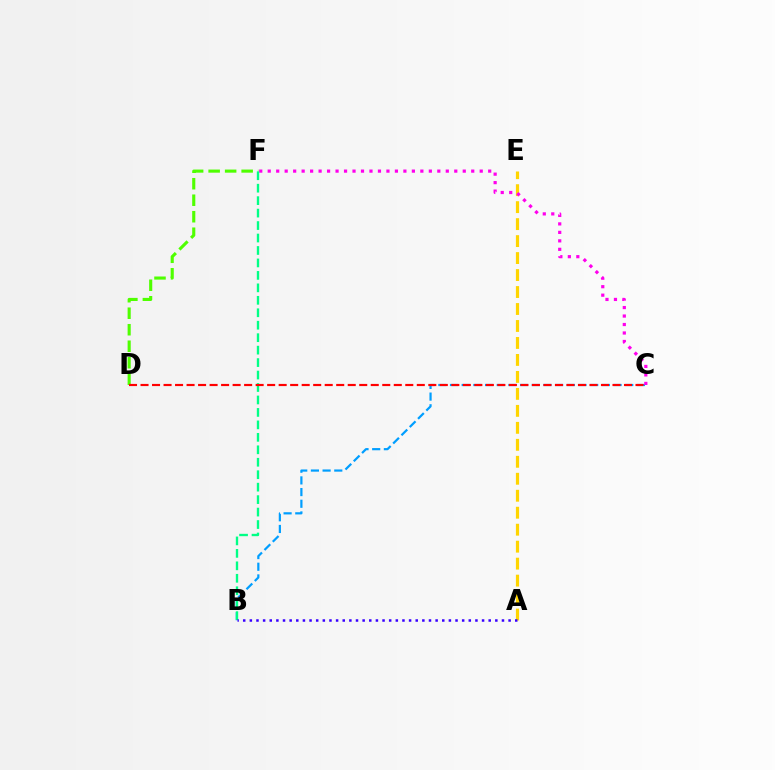{('A', 'E'): [{'color': '#ffd500', 'line_style': 'dashed', 'thickness': 2.31}], ('B', 'C'): [{'color': '#009eff', 'line_style': 'dashed', 'thickness': 1.59}], ('C', 'F'): [{'color': '#ff00ed', 'line_style': 'dotted', 'thickness': 2.3}], ('D', 'F'): [{'color': '#4fff00', 'line_style': 'dashed', 'thickness': 2.24}], ('B', 'F'): [{'color': '#00ff86', 'line_style': 'dashed', 'thickness': 1.69}], ('A', 'B'): [{'color': '#3700ff', 'line_style': 'dotted', 'thickness': 1.8}], ('C', 'D'): [{'color': '#ff0000', 'line_style': 'dashed', 'thickness': 1.56}]}